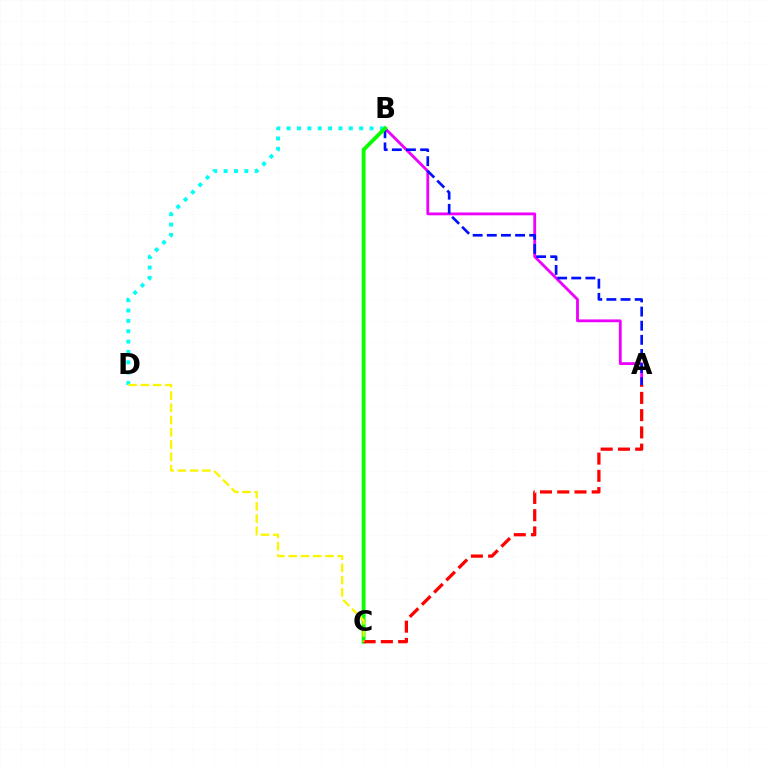{('A', 'B'): [{'color': '#ee00ff', 'line_style': 'solid', 'thickness': 2.03}, {'color': '#0010ff', 'line_style': 'dashed', 'thickness': 1.92}], ('B', 'D'): [{'color': '#00fff6', 'line_style': 'dotted', 'thickness': 2.82}], ('B', 'C'): [{'color': '#08ff00', 'line_style': 'solid', 'thickness': 2.78}], ('A', 'C'): [{'color': '#ff0000', 'line_style': 'dashed', 'thickness': 2.34}], ('C', 'D'): [{'color': '#fcf500', 'line_style': 'dashed', 'thickness': 1.66}]}